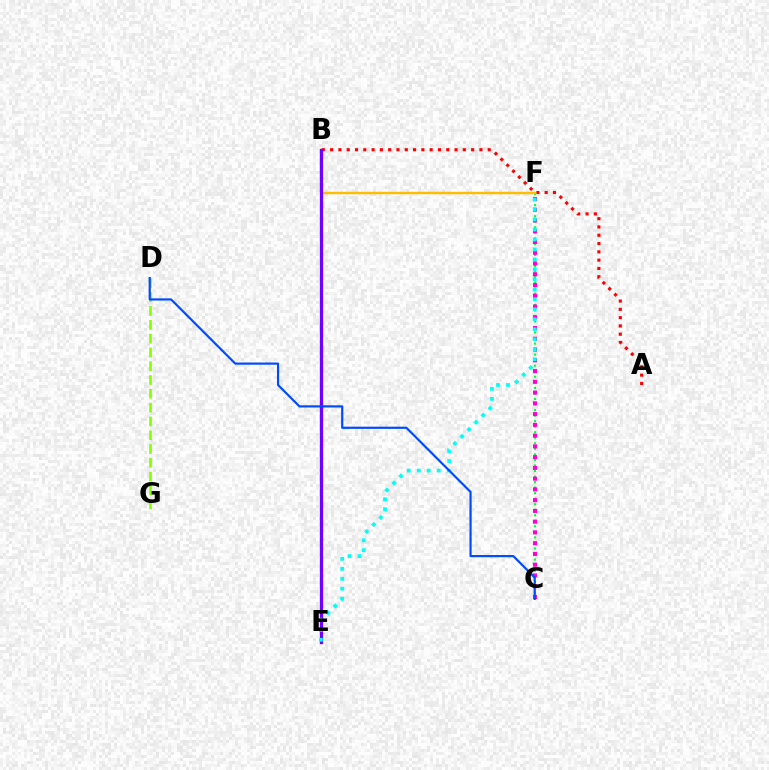{('C', 'F'): [{'color': '#00ff39', 'line_style': 'dotted', 'thickness': 1.5}, {'color': '#ff00cf', 'line_style': 'dotted', 'thickness': 2.92}], ('A', 'B'): [{'color': '#ff0000', 'line_style': 'dotted', 'thickness': 2.25}], ('D', 'G'): [{'color': '#84ff00', 'line_style': 'dashed', 'thickness': 1.88}], ('B', 'F'): [{'color': '#ffbd00', 'line_style': 'solid', 'thickness': 1.74}], ('B', 'E'): [{'color': '#7200ff', 'line_style': 'solid', 'thickness': 2.36}], ('E', 'F'): [{'color': '#00fff6', 'line_style': 'dotted', 'thickness': 2.71}], ('C', 'D'): [{'color': '#004bff', 'line_style': 'solid', 'thickness': 1.57}]}